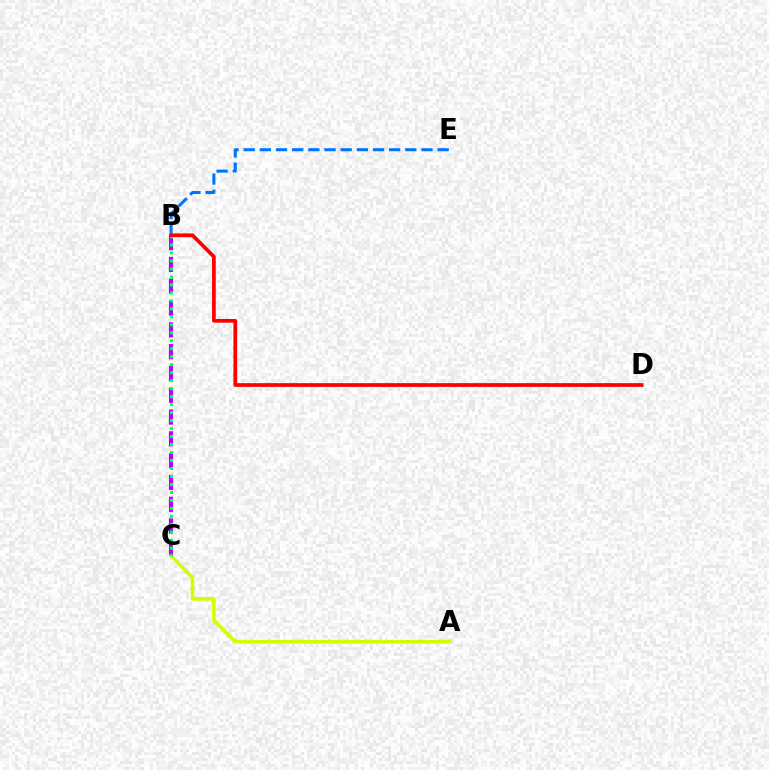{('B', 'C'): [{'color': '#b900ff', 'line_style': 'dashed', 'thickness': 2.96}, {'color': '#00ff5c', 'line_style': 'dotted', 'thickness': 2.17}], ('A', 'C'): [{'color': '#d1ff00', 'line_style': 'solid', 'thickness': 2.57}], ('B', 'E'): [{'color': '#0074ff', 'line_style': 'dashed', 'thickness': 2.2}], ('B', 'D'): [{'color': '#ff0000', 'line_style': 'solid', 'thickness': 2.67}]}